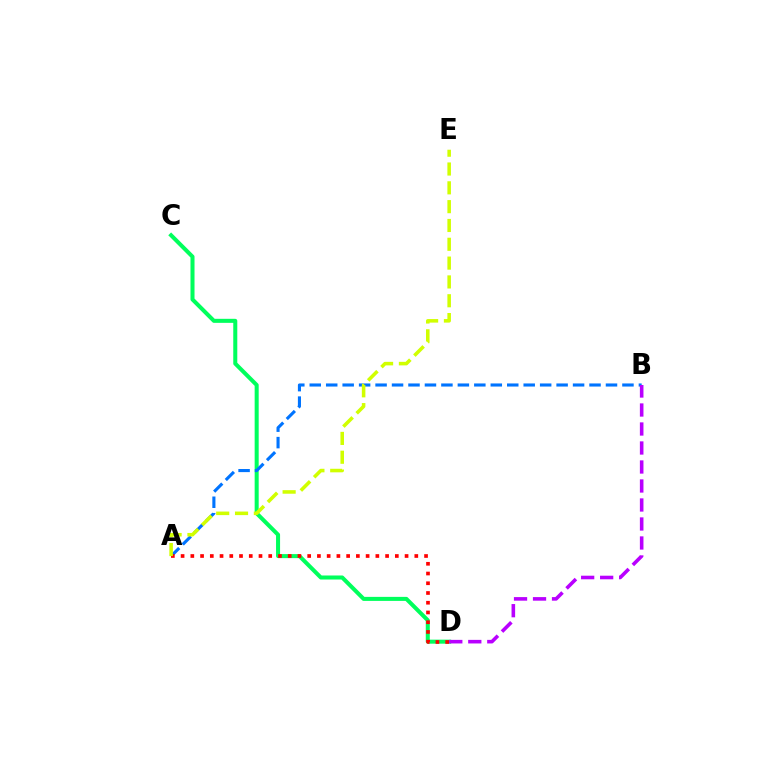{('C', 'D'): [{'color': '#00ff5c', 'line_style': 'solid', 'thickness': 2.9}], ('A', 'B'): [{'color': '#0074ff', 'line_style': 'dashed', 'thickness': 2.24}], ('B', 'D'): [{'color': '#b900ff', 'line_style': 'dashed', 'thickness': 2.58}], ('A', 'D'): [{'color': '#ff0000', 'line_style': 'dotted', 'thickness': 2.65}], ('A', 'E'): [{'color': '#d1ff00', 'line_style': 'dashed', 'thickness': 2.56}]}